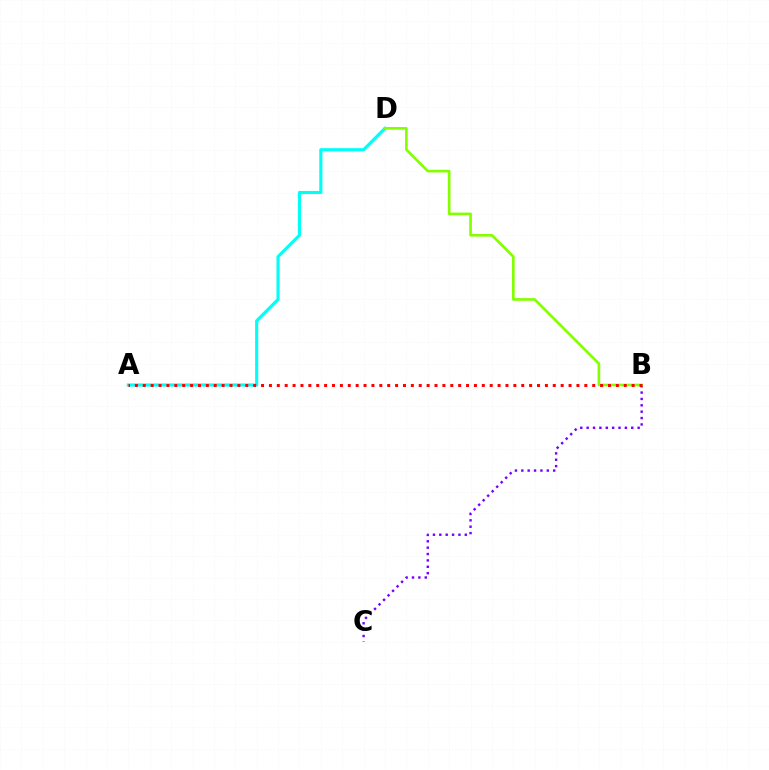{('B', 'C'): [{'color': '#7200ff', 'line_style': 'dotted', 'thickness': 1.73}], ('A', 'D'): [{'color': '#00fff6', 'line_style': 'solid', 'thickness': 2.26}], ('B', 'D'): [{'color': '#84ff00', 'line_style': 'solid', 'thickness': 1.91}], ('A', 'B'): [{'color': '#ff0000', 'line_style': 'dotted', 'thickness': 2.14}]}